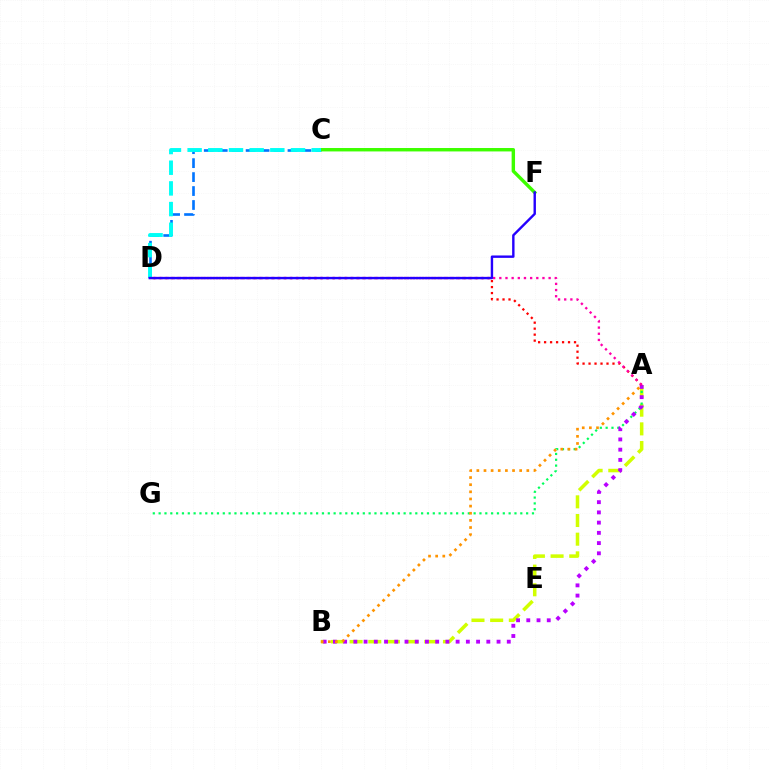{('C', 'D'): [{'color': '#0074ff', 'line_style': 'dashed', 'thickness': 1.9}, {'color': '#00fff6', 'line_style': 'dashed', 'thickness': 2.81}], ('A', 'B'): [{'color': '#d1ff00', 'line_style': 'dashed', 'thickness': 2.54}, {'color': '#b900ff', 'line_style': 'dotted', 'thickness': 2.78}, {'color': '#ff9400', 'line_style': 'dotted', 'thickness': 1.94}], ('A', 'G'): [{'color': '#00ff5c', 'line_style': 'dotted', 'thickness': 1.58}], ('A', 'D'): [{'color': '#ff0000', 'line_style': 'dotted', 'thickness': 1.63}, {'color': '#ff00ac', 'line_style': 'dotted', 'thickness': 1.67}], ('C', 'F'): [{'color': '#3dff00', 'line_style': 'solid', 'thickness': 2.46}], ('D', 'F'): [{'color': '#2500ff', 'line_style': 'solid', 'thickness': 1.73}]}